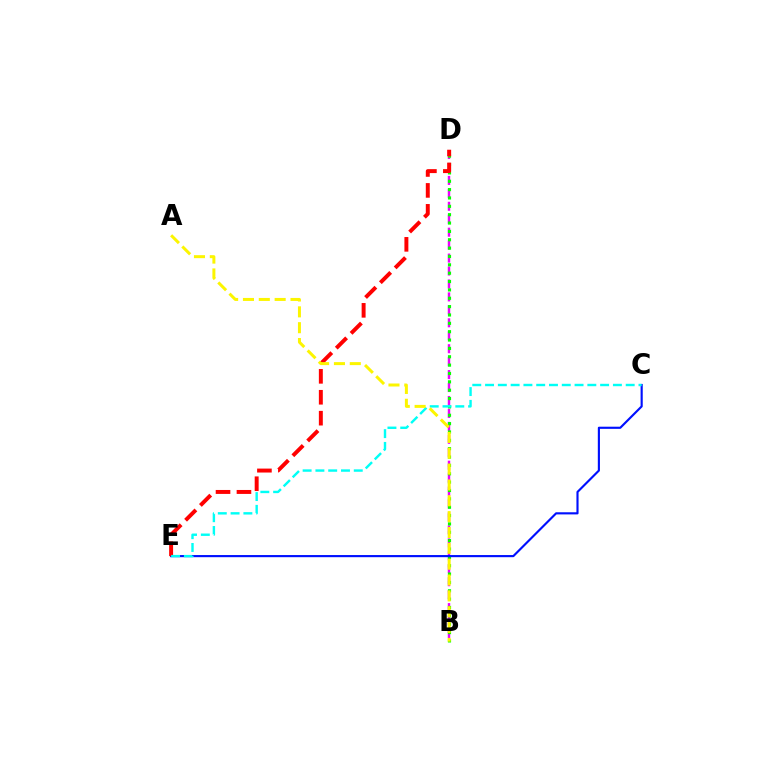{('B', 'D'): [{'color': '#ee00ff', 'line_style': 'dashed', 'thickness': 1.76}, {'color': '#08ff00', 'line_style': 'dotted', 'thickness': 2.27}], ('C', 'E'): [{'color': '#0010ff', 'line_style': 'solid', 'thickness': 1.54}, {'color': '#00fff6', 'line_style': 'dashed', 'thickness': 1.74}], ('D', 'E'): [{'color': '#ff0000', 'line_style': 'dashed', 'thickness': 2.84}], ('A', 'B'): [{'color': '#fcf500', 'line_style': 'dashed', 'thickness': 2.15}]}